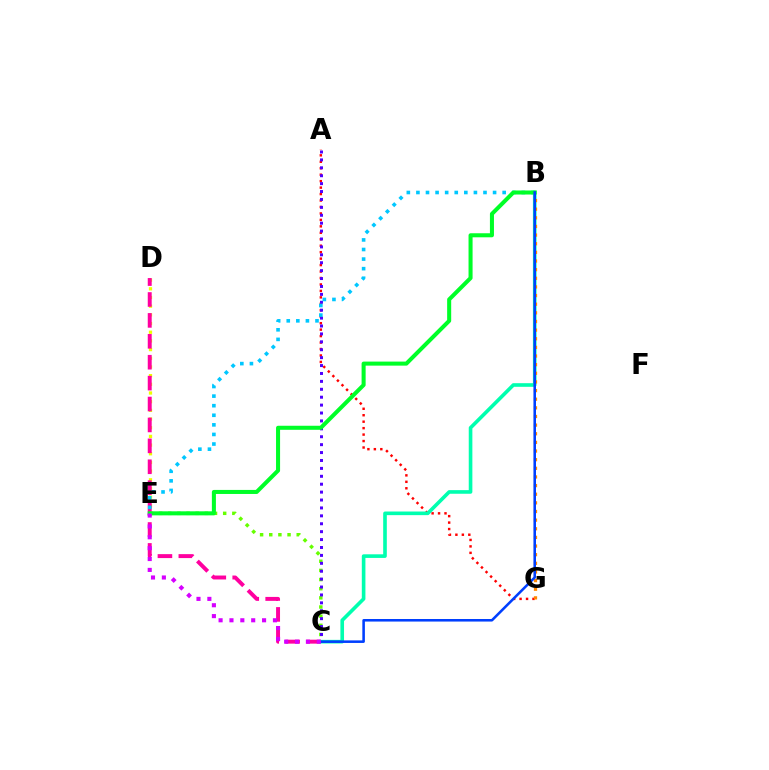{('D', 'E'): [{'color': '#eeff00', 'line_style': 'dotted', 'thickness': 2.36}], ('A', 'G'): [{'color': '#ff0000', 'line_style': 'dotted', 'thickness': 1.75}], ('C', 'E'): [{'color': '#66ff00', 'line_style': 'dotted', 'thickness': 2.49}, {'color': '#d600ff', 'line_style': 'dotted', 'thickness': 2.95}], ('C', 'D'): [{'color': '#ff00a0', 'line_style': 'dashed', 'thickness': 2.84}], ('A', 'C'): [{'color': '#4f00ff', 'line_style': 'dotted', 'thickness': 2.15}], ('B', 'E'): [{'color': '#00c7ff', 'line_style': 'dotted', 'thickness': 2.6}, {'color': '#00ff27', 'line_style': 'solid', 'thickness': 2.91}], ('B', 'C'): [{'color': '#00ffaf', 'line_style': 'solid', 'thickness': 2.61}, {'color': '#003fff', 'line_style': 'solid', 'thickness': 1.84}], ('B', 'G'): [{'color': '#ff8800', 'line_style': 'dotted', 'thickness': 2.35}]}